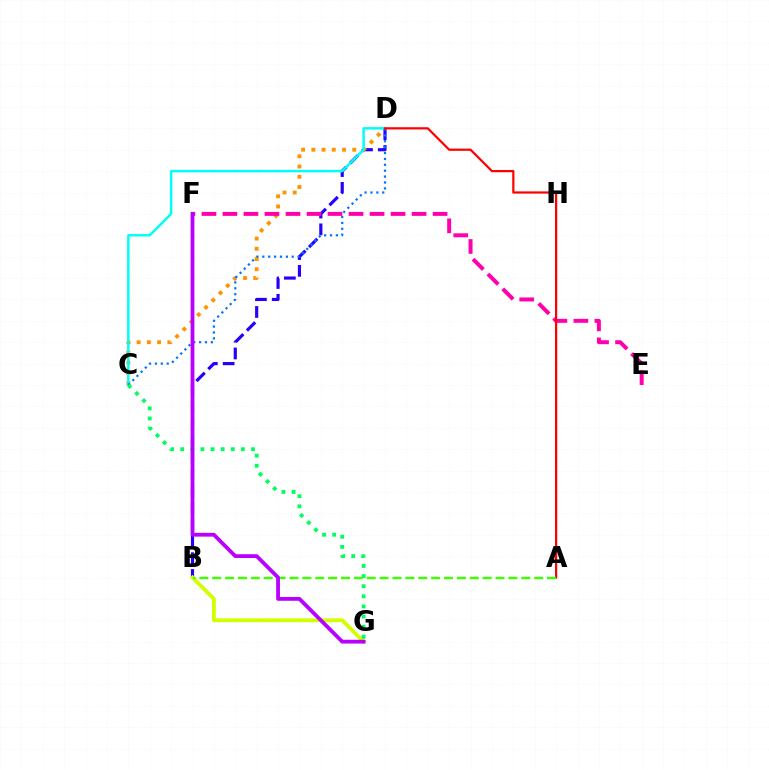{('B', 'D'): [{'color': '#2500ff', 'line_style': 'dashed', 'thickness': 2.28}], ('B', 'G'): [{'color': '#d1ff00', 'line_style': 'solid', 'thickness': 2.75}], ('C', 'D'): [{'color': '#ff9400', 'line_style': 'dotted', 'thickness': 2.78}, {'color': '#00fff6', 'line_style': 'solid', 'thickness': 1.78}, {'color': '#0074ff', 'line_style': 'dotted', 'thickness': 1.6}], ('E', 'F'): [{'color': '#ff00ac', 'line_style': 'dashed', 'thickness': 2.85}], ('A', 'D'): [{'color': '#ff0000', 'line_style': 'solid', 'thickness': 1.6}], ('C', 'G'): [{'color': '#00ff5c', 'line_style': 'dotted', 'thickness': 2.75}], ('A', 'B'): [{'color': '#3dff00', 'line_style': 'dashed', 'thickness': 1.75}], ('F', 'G'): [{'color': '#b900ff', 'line_style': 'solid', 'thickness': 2.73}]}